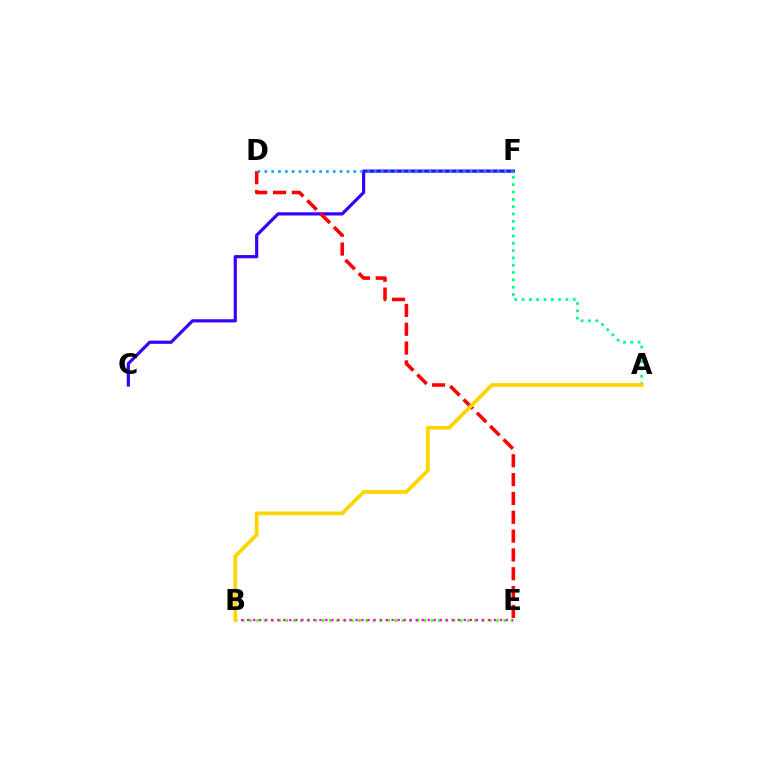{('C', 'F'): [{'color': '#3700ff', 'line_style': 'solid', 'thickness': 2.3}], ('D', 'E'): [{'color': '#ff0000', 'line_style': 'dashed', 'thickness': 2.56}], ('D', 'F'): [{'color': '#009eff', 'line_style': 'dotted', 'thickness': 1.86}], ('A', 'F'): [{'color': '#00ff86', 'line_style': 'dotted', 'thickness': 1.99}], ('B', 'E'): [{'color': '#4fff00', 'line_style': 'dotted', 'thickness': 1.97}, {'color': '#ff00ed', 'line_style': 'dotted', 'thickness': 1.64}], ('A', 'B'): [{'color': '#ffd500', 'line_style': 'solid', 'thickness': 2.7}]}